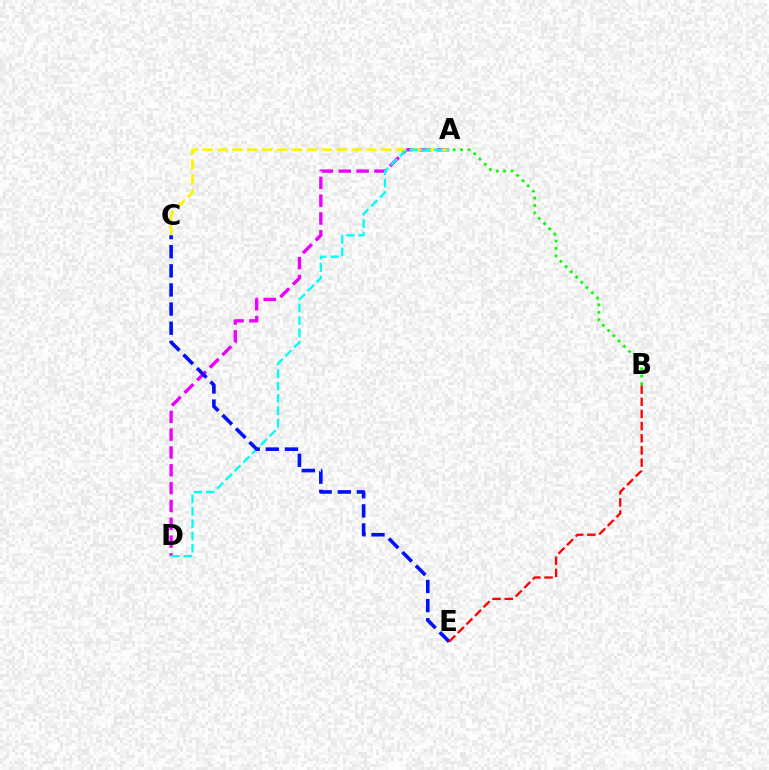{('A', 'D'): [{'color': '#ee00ff', 'line_style': 'dashed', 'thickness': 2.42}, {'color': '#00fff6', 'line_style': 'dashed', 'thickness': 1.68}], ('A', 'C'): [{'color': '#fcf500', 'line_style': 'dashed', 'thickness': 2.03}], ('A', 'B'): [{'color': '#08ff00', 'line_style': 'dotted', 'thickness': 2.01}], ('C', 'E'): [{'color': '#0010ff', 'line_style': 'dashed', 'thickness': 2.6}], ('B', 'E'): [{'color': '#ff0000', 'line_style': 'dashed', 'thickness': 1.65}]}